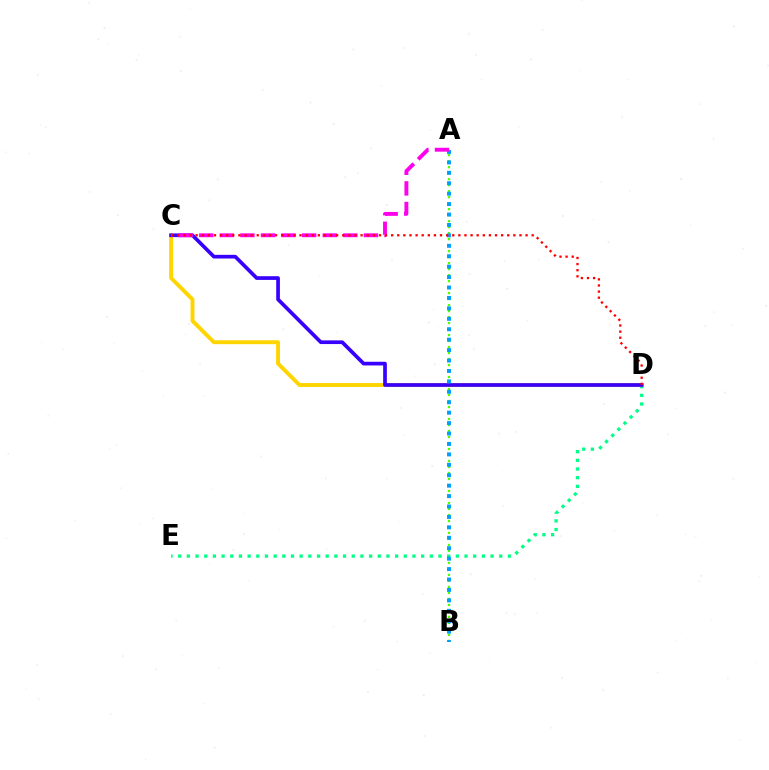{('A', 'B'): [{'color': '#4fff00', 'line_style': 'dotted', 'thickness': 1.63}, {'color': '#009eff', 'line_style': 'dotted', 'thickness': 2.83}], ('D', 'E'): [{'color': '#00ff86', 'line_style': 'dotted', 'thickness': 2.36}], ('C', 'D'): [{'color': '#ffd500', 'line_style': 'solid', 'thickness': 2.81}, {'color': '#3700ff', 'line_style': 'solid', 'thickness': 2.66}, {'color': '#ff0000', 'line_style': 'dotted', 'thickness': 1.66}], ('A', 'C'): [{'color': '#ff00ed', 'line_style': 'dashed', 'thickness': 2.8}]}